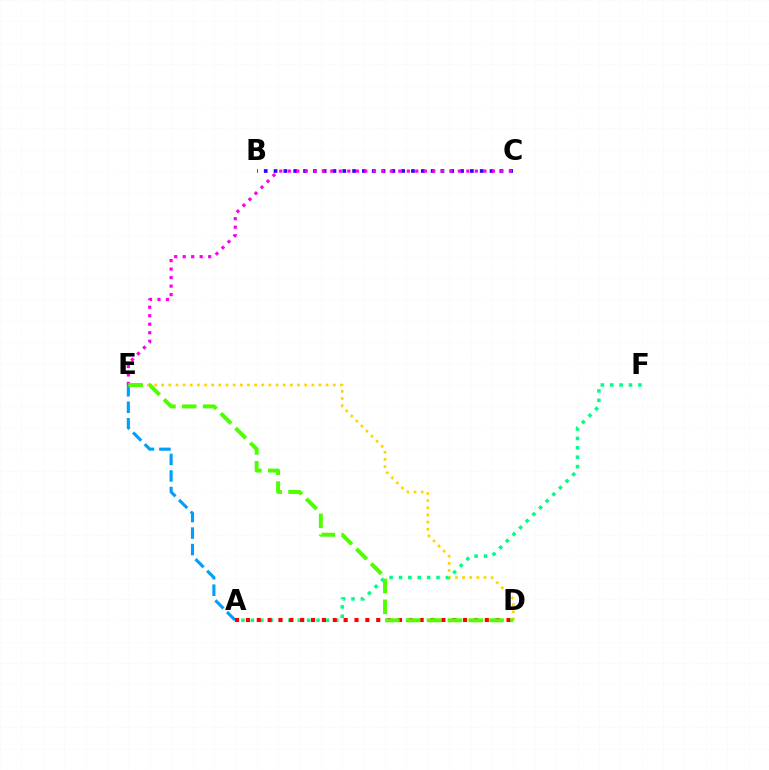{('A', 'E'): [{'color': '#009eff', 'line_style': 'dashed', 'thickness': 2.24}], ('D', 'E'): [{'color': '#ffd500', 'line_style': 'dotted', 'thickness': 1.94}, {'color': '#4fff00', 'line_style': 'dashed', 'thickness': 2.83}], ('A', 'F'): [{'color': '#00ff86', 'line_style': 'dotted', 'thickness': 2.55}], ('A', 'D'): [{'color': '#ff0000', 'line_style': 'dotted', 'thickness': 2.95}], ('B', 'C'): [{'color': '#3700ff', 'line_style': 'dotted', 'thickness': 2.67}], ('C', 'E'): [{'color': '#ff00ed', 'line_style': 'dotted', 'thickness': 2.31}]}